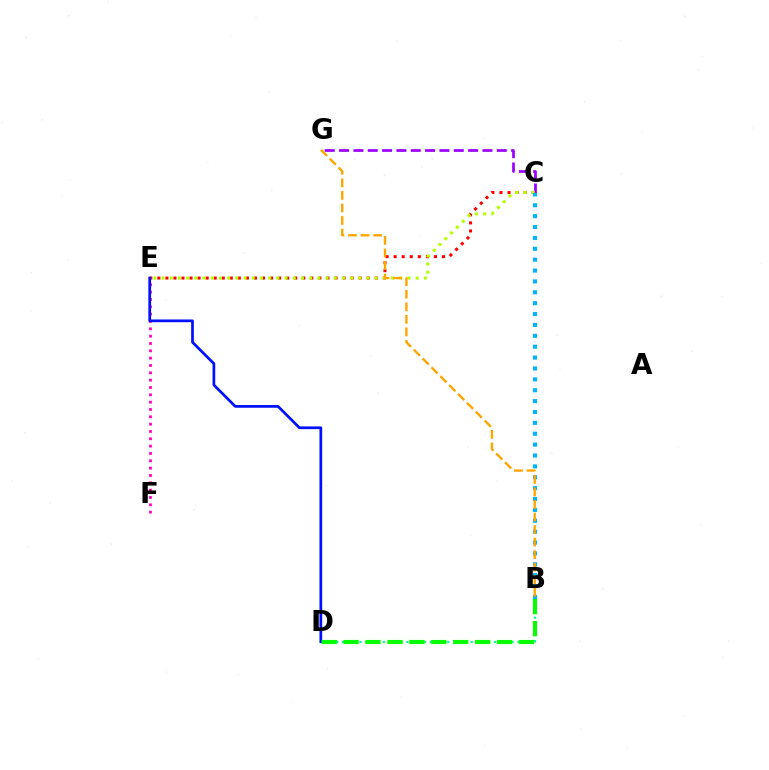{('C', 'E'): [{'color': '#ff0000', 'line_style': 'dotted', 'thickness': 2.19}, {'color': '#b3ff00', 'line_style': 'dotted', 'thickness': 2.23}], ('E', 'F'): [{'color': '#ff00bd', 'line_style': 'dotted', 'thickness': 1.99}], ('D', 'E'): [{'color': '#0010ff', 'line_style': 'solid', 'thickness': 1.96}], ('C', 'G'): [{'color': '#9b00ff', 'line_style': 'dashed', 'thickness': 1.95}], ('B', 'D'): [{'color': '#00ff9d', 'line_style': 'dotted', 'thickness': 1.59}, {'color': '#08ff00', 'line_style': 'dashed', 'thickness': 2.98}], ('B', 'C'): [{'color': '#00b5ff', 'line_style': 'dotted', 'thickness': 2.96}], ('B', 'G'): [{'color': '#ffa500', 'line_style': 'dashed', 'thickness': 1.7}]}